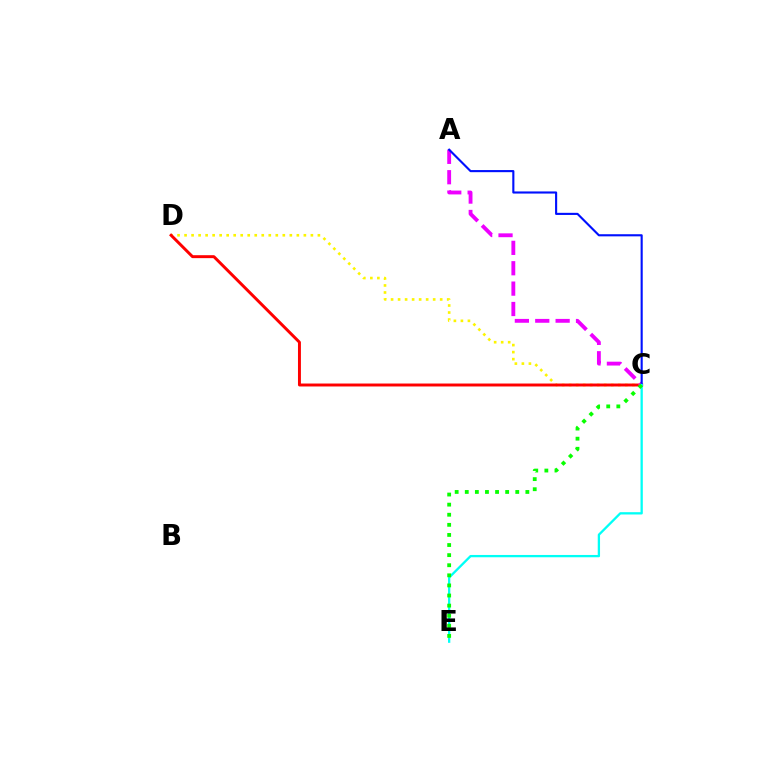{('C', 'D'): [{'color': '#fcf500', 'line_style': 'dotted', 'thickness': 1.91}, {'color': '#ff0000', 'line_style': 'solid', 'thickness': 2.12}], ('A', 'C'): [{'color': '#ee00ff', 'line_style': 'dashed', 'thickness': 2.77}, {'color': '#0010ff', 'line_style': 'solid', 'thickness': 1.53}], ('C', 'E'): [{'color': '#00fff6', 'line_style': 'solid', 'thickness': 1.66}, {'color': '#08ff00', 'line_style': 'dotted', 'thickness': 2.74}]}